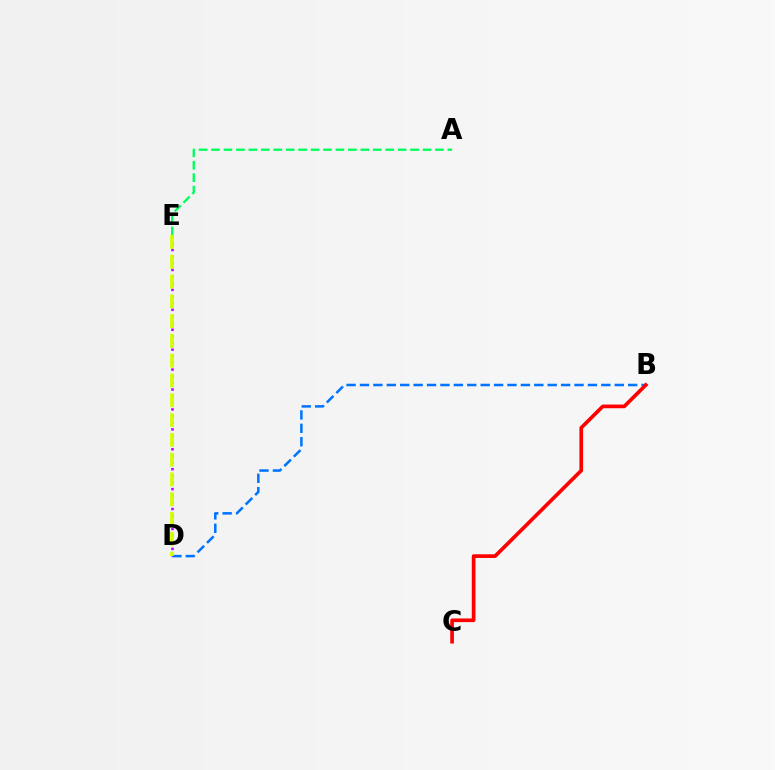{('B', 'D'): [{'color': '#0074ff', 'line_style': 'dashed', 'thickness': 1.82}], ('A', 'E'): [{'color': '#00ff5c', 'line_style': 'dashed', 'thickness': 1.69}], ('D', 'E'): [{'color': '#b900ff', 'line_style': 'dotted', 'thickness': 1.8}, {'color': '#d1ff00', 'line_style': 'dashed', 'thickness': 2.69}], ('B', 'C'): [{'color': '#ff0000', 'line_style': 'solid', 'thickness': 2.65}]}